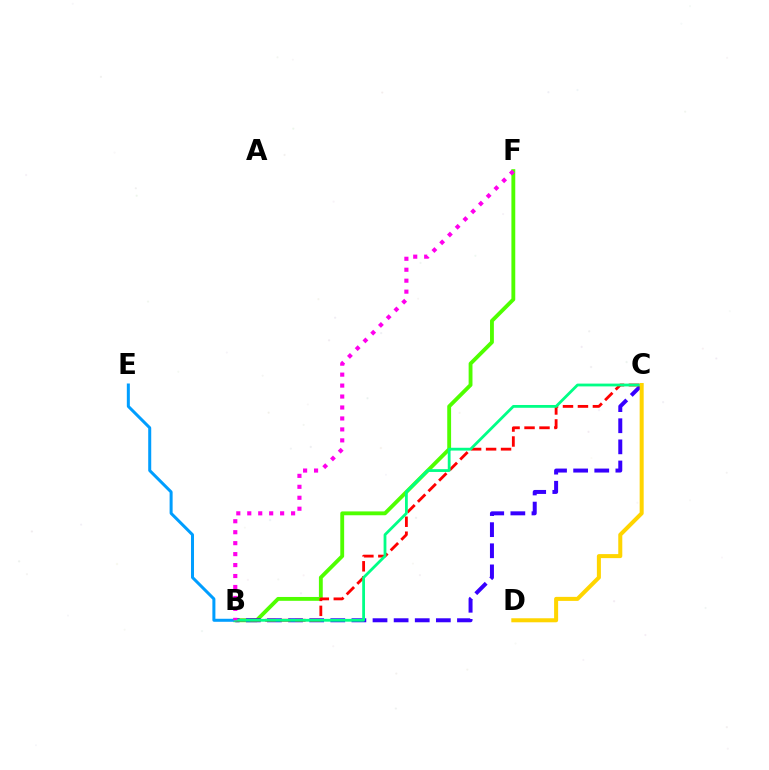{('B', 'F'): [{'color': '#4fff00', 'line_style': 'solid', 'thickness': 2.77}, {'color': '#ff00ed', 'line_style': 'dotted', 'thickness': 2.98}], ('B', 'C'): [{'color': '#3700ff', 'line_style': 'dashed', 'thickness': 2.87}, {'color': '#ff0000', 'line_style': 'dashed', 'thickness': 2.03}, {'color': '#00ff86', 'line_style': 'solid', 'thickness': 2.01}], ('B', 'E'): [{'color': '#009eff', 'line_style': 'solid', 'thickness': 2.17}], ('C', 'D'): [{'color': '#ffd500', 'line_style': 'solid', 'thickness': 2.9}]}